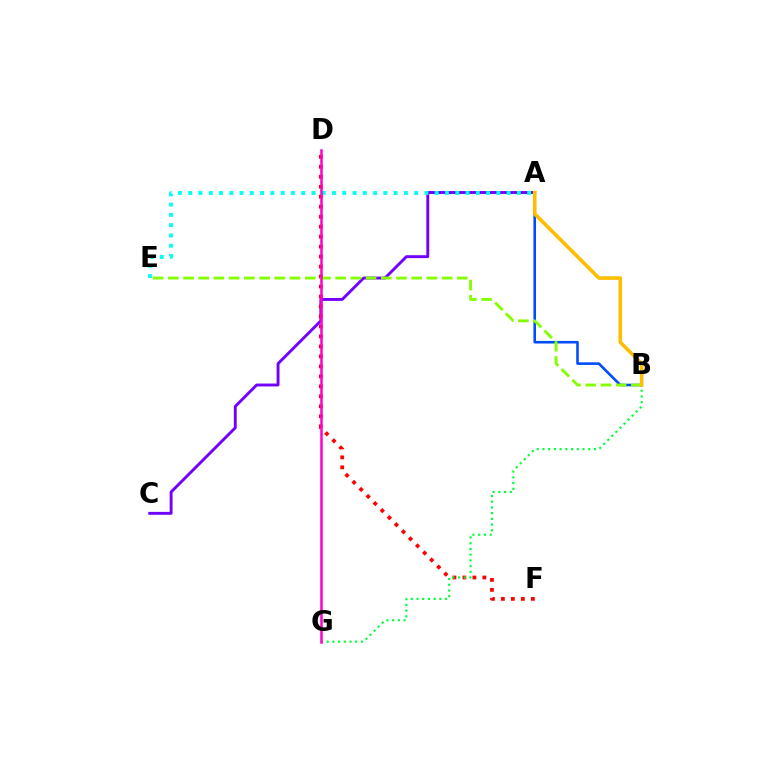{('A', 'C'): [{'color': '#7200ff', 'line_style': 'solid', 'thickness': 2.09}], ('D', 'F'): [{'color': '#ff0000', 'line_style': 'dotted', 'thickness': 2.71}], ('B', 'G'): [{'color': '#00ff39', 'line_style': 'dotted', 'thickness': 1.55}], ('A', 'E'): [{'color': '#00fff6', 'line_style': 'dotted', 'thickness': 2.79}], ('A', 'B'): [{'color': '#004bff', 'line_style': 'solid', 'thickness': 1.86}, {'color': '#ffbd00', 'line_style': 'solid', 'thickness': 2.59}], ('B', 'E'): [{'color': '#84ff00', 'line_style': 'dashed', 'thickness': 2.07}], ('D', 'G'): [{'color': '#ff00cf', 'line_style': 'solid', 'thickness': 1.81}]}